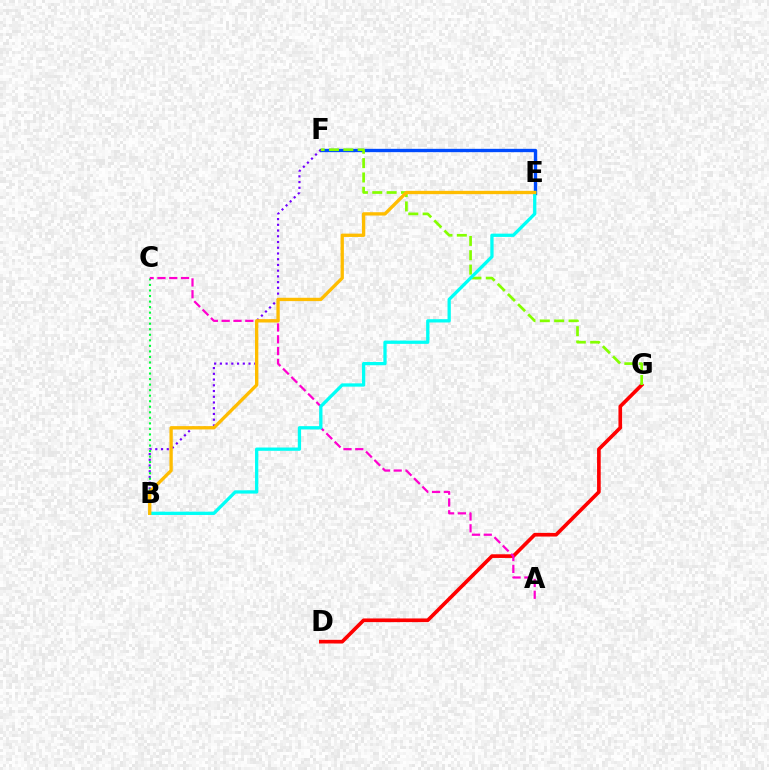{('E', 'F'): [{'color': '#004bff', 'line_style': 'solid', 'thickness': 2.41}], ('D', 'G'): [{'color': '#ff0000', 'line_style': 'solid', 'thickness': 2.64}], ('B', 'F'): [{'color': '#7200ff', 'line_style': 'dotted', 'thickness': 1.56}], ('B', 'C'): [{'color': '#00ff39', 'line_style': 'dotted', 'thickness': 1.5}], ('A', 'C'): [{'color': '#ff00cf', 'line_style': 'dashed', 'thickness': 1.6}], ('F', 'G'): [{'color': '#84ff00', 'line_style': 'dashed', 'thickness': 1.95}], ('B', 'E'): [{'color': '#00fff6', 'line_style': 'solid', 'thickness': 2.36}, {'color': '#ffbd00', 'line_style': 'solid', 'thickness': 2.39}]}